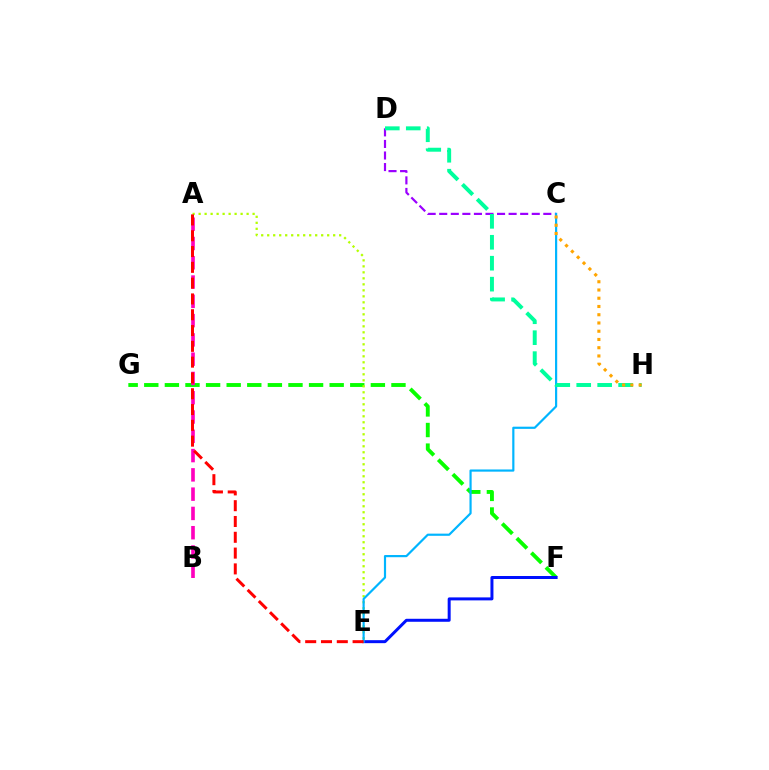{('F', 'G'): [{'color': '#08ff00', 'line_style': 'dashed', 'thickness': 2.8}], ('A', 'B'): [{'color': '#ff00bd', 'line_style': 'dashed', 'thickness': 2.62}], ('C', 'D'): [{'color': '#9b00ff', 'line_style': 'dashed', 'thickness': 1.57}], ('A', 'E'): [{'color': '#b3ff00', 'line_style': 'dotted', 'thickness': 1.63}, {'color': '#ff0000', 'line_style': 'dashed', 'thickness': 2.15}], ('E', 'F'): [{'color': '#0010ff', 'line_style': 'solid', 'thickness': 2.15}], ('C', 'E'): [{'color': '#00b5ff', 'line_style': 'solid', 'thickness': 1.57}], ('D', 'H'): [{'color': '#00ff9d', 'line_style': 'dashed', 'thickness': 2.85}], ('C', 'H'): [{'color': '#ffa500', 'line_style': 'dotted', 'thickness': 2.24}]}